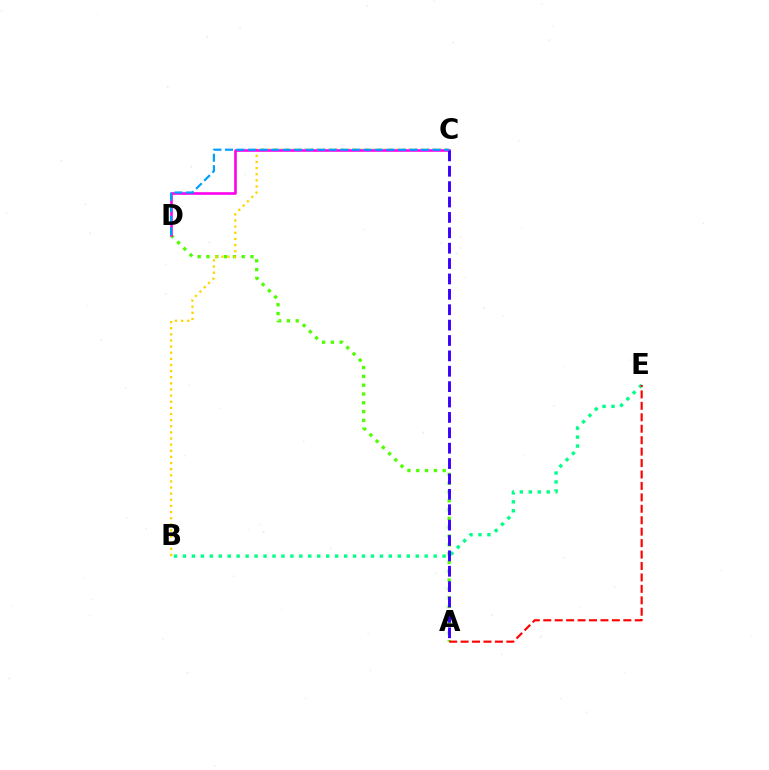{('A', 'D'): [{'color': '#4fff00', 'line_style': 'dotted', 'thickness': 2.39}], ('B', 'E'): [{'color': '#00ff86', 'line_style': 'dotted', 'thickness': 2.43}], ('B', 'C'): [{'color': '#ffd500', 'line_style': 'dotted', 'thickness': 1.67}], ('A', 'E'): [{'color': '#ff0000', 'line_style': 'dashed', 'thickness': 1.55}], ('C', 'D'): [{'color': '#ff00ed', 'line_style': 'solid', 'thickness': 1.88}, {'color': '#009eff', 'line_style': 'dashed', 'thickness': 1.57}], ('A', 'C'): [{'color': '#3700ff', 'line_style': 'dashed', 'thickness': 2.09}]}